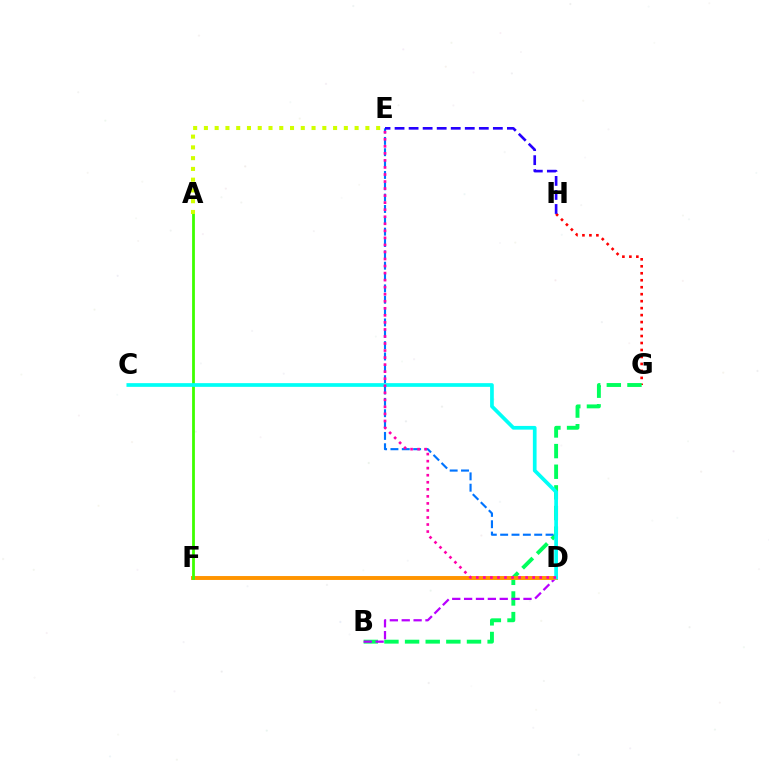{('G', 'H'): [{'color': '#ff0000', 'line_style': 'dotted', 'thickness': 1.89}], ('B', 'G'): [{'color': '#00ff5c', 'line_style': 'dashed', 'thickness': 2.8}], ('B', 'D'): [{'color': '#b900ff', 'line_style': 'dashed', 'thickness': 1.61}], ('D', 'F'): [{'color': '#ff9400', 'line_style': 'solid', 'thickness': 2.82}], ('D', 'E'): [{'color': '#0074ff', 'line_style': 'dashed', 'thickness': 1.54}, {'color': '#ff00ac', 'line_style': 'dotted', 'thickness': 1.91}], ('A', 'F'): [{'color': '#3dff00', 'line_style': 'solid', 'thickness': 2.01}], ('E', 'H'): [{'color': '#2500ff', 'line_style': 'dashed', 'thickness': 1.91}], ('C', 'D'): [{'color': '#00fff6', 'line_style': 'solid', 'thickness': 2.67}], ('A', 'E'): [{'color': '#d1ff00', 'line_style': 'dotted', 'thickness': 2.92}]}